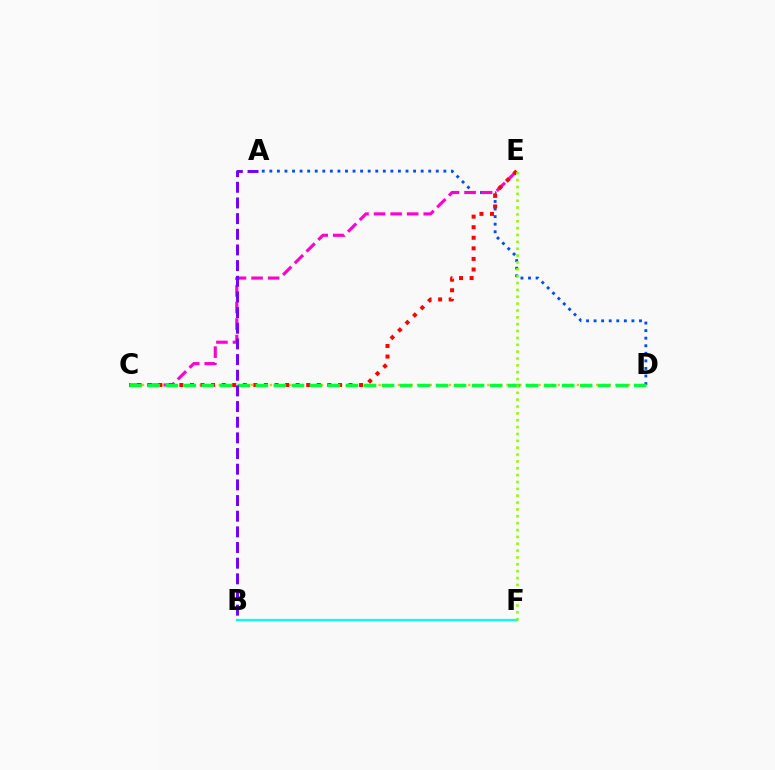{('C', 'D'): [{'color': '#ffbd00', 'line_style': 'dotted', 'thickness': 1.74}, {'color': '#00ff39', 'line_style': 'dashed', 'thickness': 2.45}], ('A', 'D'): [{'color': '#004bff', 'line_style': 'dotted', 'thickness': 2.06}], ('C', 'E'): [{'color': '#ff00cf', 'line_style': 'dashed', 'thickness': 2.25}, {'color': '#ff0000', 'line_style': 'dotted', 'thickness': 2.87}], ('B', 'F'): [{'color': '#00fff6', 'line_style': 'solid', 'thickness': 1.59}], ('A', 'B'): [{'color': '#7200ff', 'line_style': 'dashed', 'thickness': 2.13}], ('E', 'F'): [{'color': '#84ff00', 'line_style': 'dotted', 'thickness': 1.86}]}